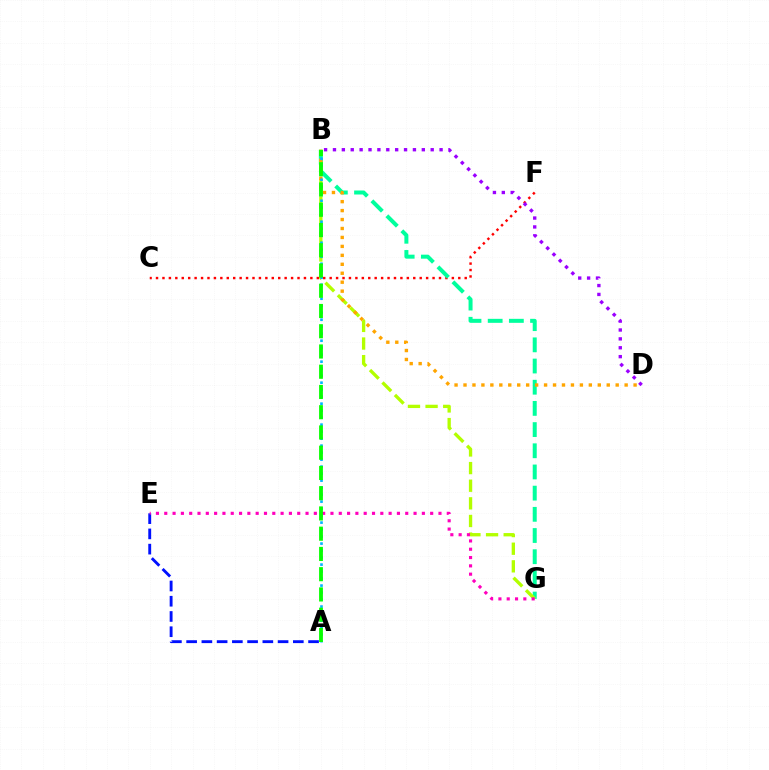{('C', 'F'): [{'color': '#ff0000', 'line_style': 'dotted', 'thickness': 1.75}], ('B', 'G'): [{'color': '#00ff9d', 'line_style': 'dashed', 'thickness': 2.88}, {'color': '#b3ff00', 'line_style': 'dashed', 'thickness': 2.39}], ('A', 'E'): [{'color': '#0010ff', 'line_style': 'dashed', 'thickness': 2.07}], ('B', 'D'): [{'color': '#ffa500', 'line_style': 'dotted', 'thickness': 2.43}, {'color': '#9b00ff', 'line_style': 'dotted', 'thickness': 2.41}], ('E', 'G'): [{'color': '#ff00bd', 'line_style': 'dotted', 'thickness': 2.26}], ('A', 'B'): [{'color': '#00b5ff', 'line_style': 'dotted', 'thickness': 1.9}, {'color': '#08ff00', 'line_style': 'dashed', 'thickness': 2.75}]}